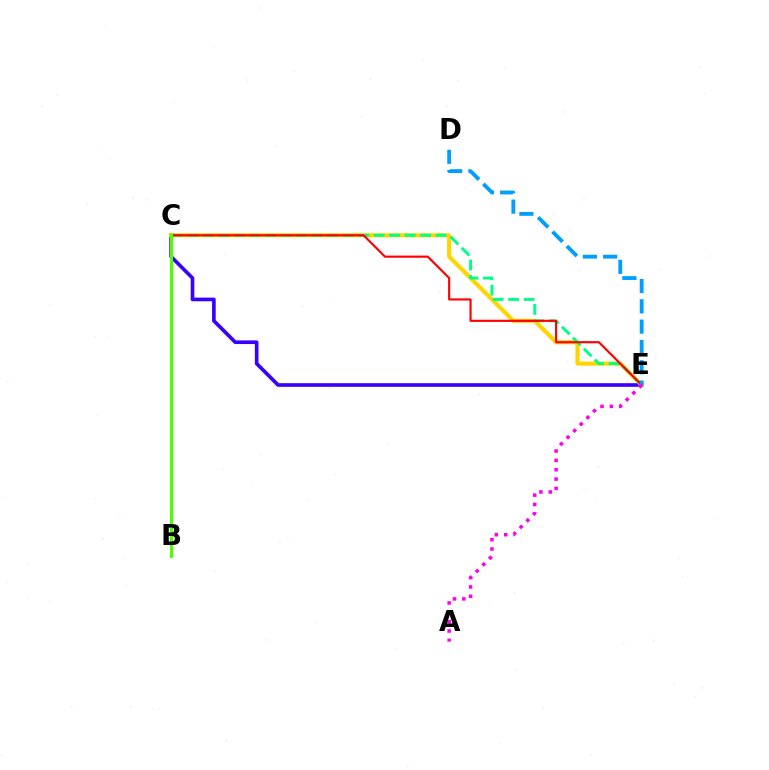{('C', 'E'): [{'color': '#3700ff', 'line_style': 'solid', 'thickness': 2.63}, {'color': '#ffd500', 'line_style': 'solid', 'thickness': 2.97}, {'color': '#00ff86', 'line_style': 'dashed', 'thickness': 2.11}, {'color': '#ff0000', 'line_style': 'solid', 'thickness': 1.54}], ('D', 'E'): [{'color': '#009eff', 'line_style': 'dashed', 'thickness': 2.76}], ('B', 'C'): [{'color': '#4fff00', 'line_style': 'solid', 'thickness': 2.22}], ('A', 'E'): [{'color': '#ff00ed', 'line_style': 'dotted', 'thickness': 2.54}]}